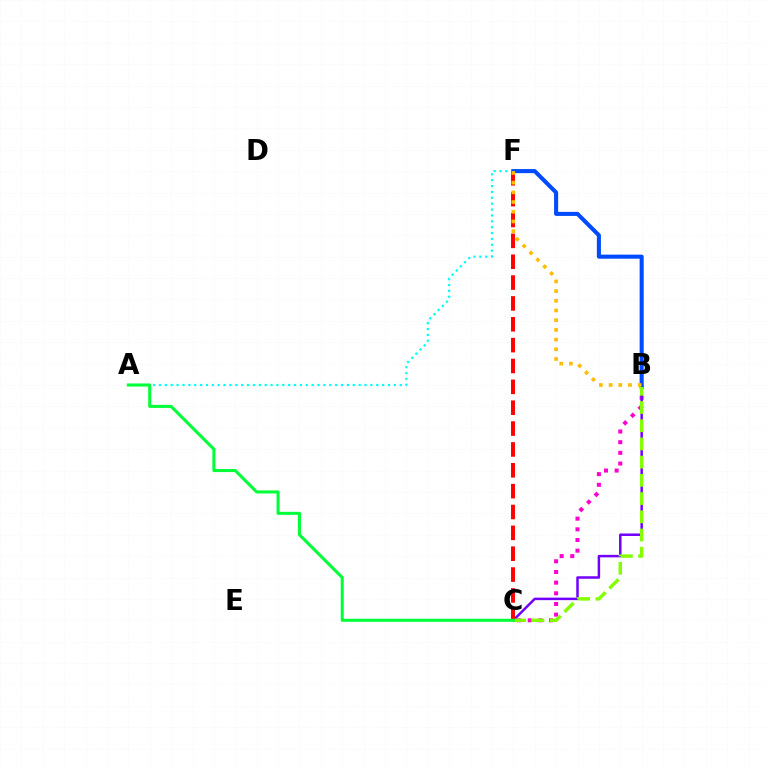{('B', 'C'): [{'color': '#ff00cf', 'line_style': 'dotted', 'thickness': 2.9}, {'color': '#7200ff', 'line_style': 'solid', 'thickness': 1.8}, {'color': '#84ff00', 'line_style': 'dashed', 'thickness': 2.47}], ('A', 'F'): [{'color': '#00fff6', 'line_style': 'dotted', 'thickness': 1.6}], ('C', 'F'): [{'color': '#ff0000', 'line_style': 'dashed', 'thickness': 2.83}], ('B', 'F'): [{'color': '#004bff', 'line_style': 'solid', 'thickness': 2.93}, {'color': '#ffbd00', 'line_style': 'dotted', 'thickness': 2.64}], ('A', 'C'): [{'color': '#00ff39', 'line_style': 'solid', 'thickness': 2.2}]}